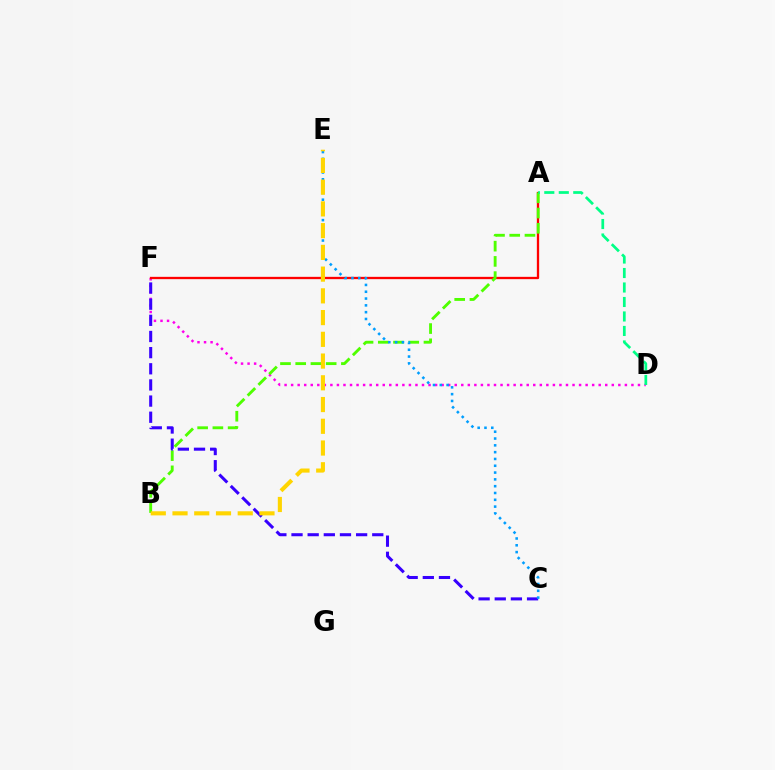{('D', 'F'): [{'color': '#ff00ed', 'line_style': 'dotted', 'thickness': 1.78}], ('A', 'F'): [{'color': '#ff0000', 'line_style': 'solid', 'thickness': 1.67}], ('A', 'B'): [{'color': '#4fff00', 'line_style': 'dashed', 'thickness': 2.07}], ('C', 'F'): [{'color': '#3700ff', 'line_style': 'dashed', 'thickness': 2.19}], ('C', 'E'): [{'color': '#009eff', 'line_style': 'dotted', 'thickness': 1.85}], ('A', 'D'): [{'color': '#00ff86', 'line_style': 'dashed', 'thickness': 1.97}], ('B', 'E'): [{'color': '#ffd500', 'line_style': 'dashed', 'thickness': 2.95}]}